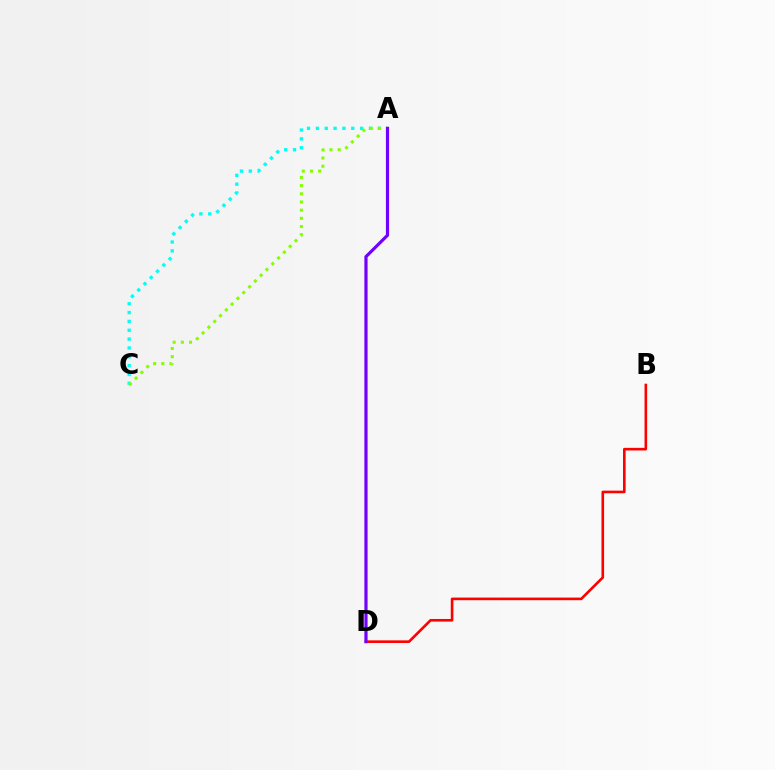{('A', 'C'): [{'color': '#00fff6', 'line_style': 'dotted', 'thickness': 2.4}, {'color': '#84ff00', 'line_style': 'dotted', 'thickness': 2.22}], ('B', 'D'): [{'color': '#ff0000', 'line_style': 'solid', 'thickness': 1.89}], ('A', 'D'): [{'color': '#7200ff', 'line_style': 'solid', 'thickness': 2.28}]}